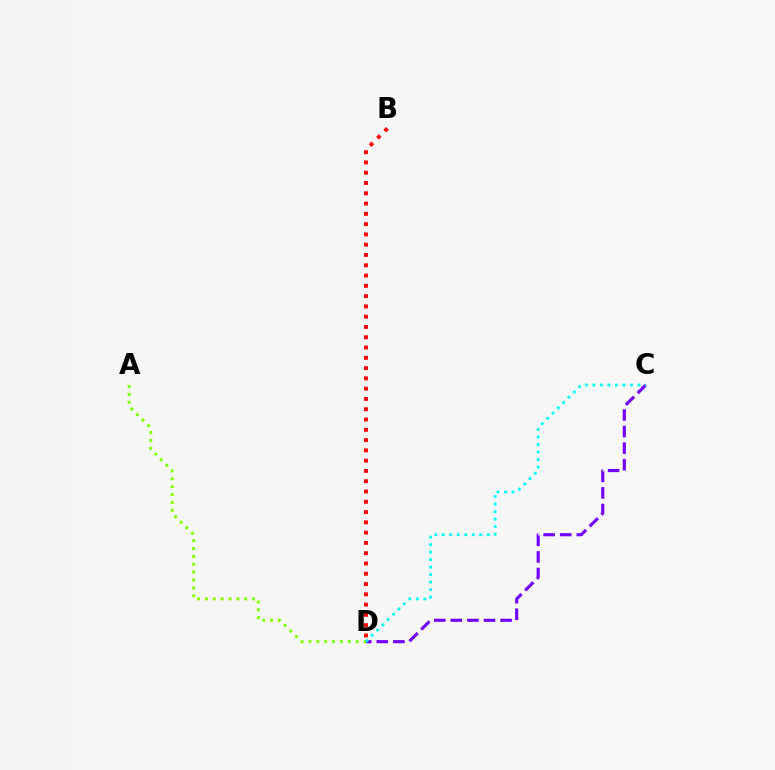{('B', 'D'): [{'color': '#ff0000', 'line_style': 'dotted', 'thickness': 2.79}], ('C', 'D'): [{'color': '#7200ff', 'line_style': 'dashed', 'thickness': 2.25}, {'color': '#00fff6', 'line_style': 'dotted', 'thickness': 2.04}], ('A', 'D'): [{'color': '#84ff00', 'line_style': 'dotted', 'thickness': 2.14}]}